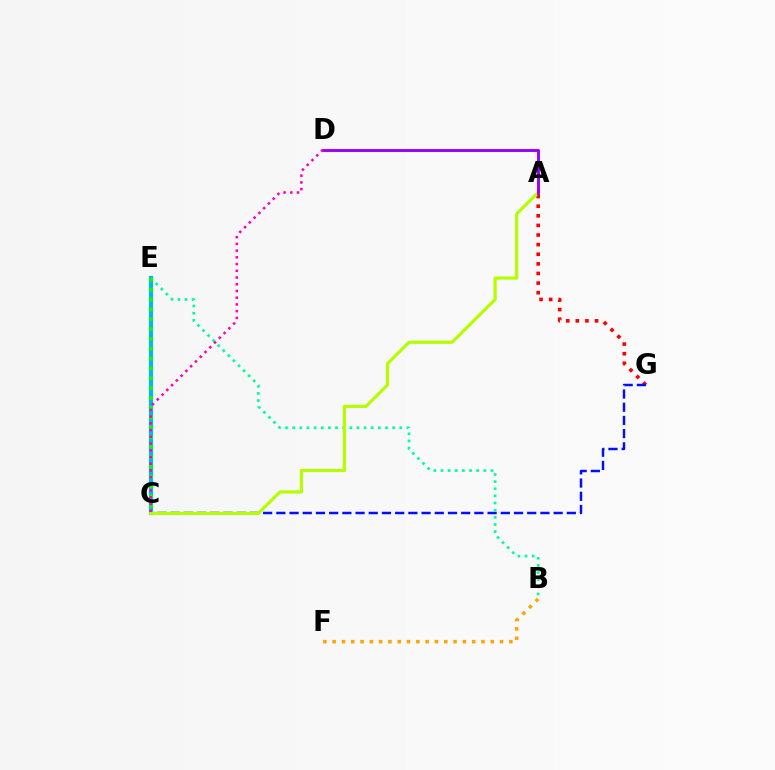{('A', 'G'): [{'color': '#ff0000', 'line_style': 'dotted', 'thickness': 2.61}], ('C', 'G'): [{'color': '#0010ff', 'line_style': 'dashed', 'thickness': 1.79}], ('C', 'E'): [{'color': '#00b5ff', 'line_style': 'solid', 'thickness': 2.99}, {'color': '#08ff00', 'line_style': 'dotted', 'thickness': 2.67}], ('B', 'E'): [{'color': '#00ff9d', 'line_style': 'dotted', 'thickness': 1.94}], ('A', 'C'): [{'color': '#b3ff00', 'line_style': 'solid', 'thickness': 2.28}], ('B', 'F'): [{'color': '#ffa500', 'line_style': 'dotted', 'thickness': 2.53}], ('A', 'D'): [{'color': '#9b00ff', 'line_style': 'solid', 'thickness': 2.11}], ('C', 'D'): [{'color': '#ff00bd', 'line_style': 'dotted', 'thickness': 1.83}]}